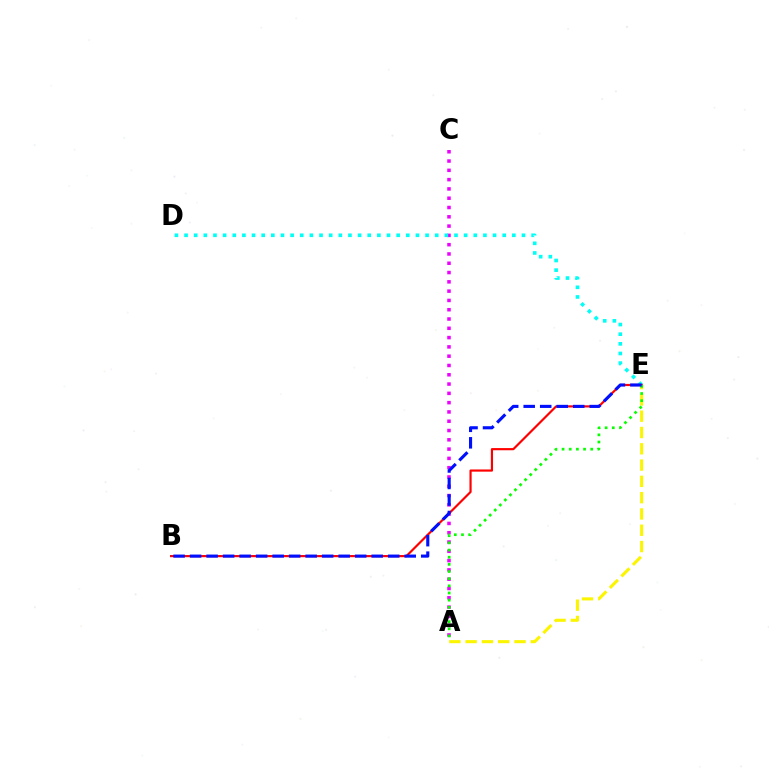{('A', 'E'): [{'color': '#fcf500', 'line_style': 'dashed', 'thickness': 2.21}, {'color': '#08ff00', 'line_style': 'dotted', 'thickness': 1.95}], ('A', 'C'): [{'color': '#ee00ff', 'line_style': 'dotted', 'thickness': 2.52}], ('D', 'E'): [{'color': '#00fff6', 'line_style': 'dotted', 'thickness': 2.62}], ('B', 'E'): [{'color': '#ff0000', 'line_style': 'solid', 'thickness': 1.57}, {'color': '#0010ff', 'line_style': 'dashed', 'thickness': 2.24}]}